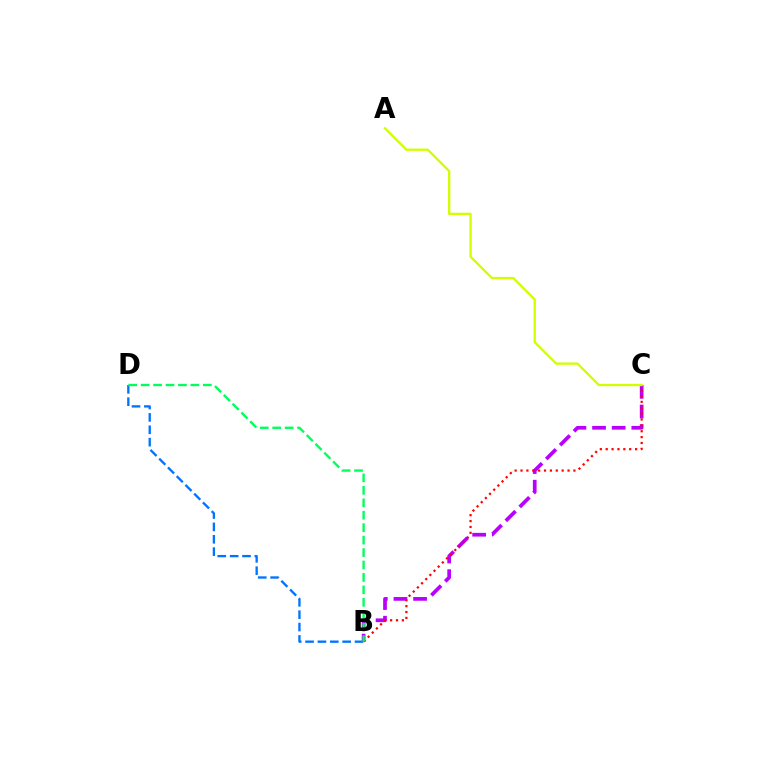{('B', 'C'): [{'color': '#b900ff', 'line_style': 'dashed', 'thickness': 2.67}, {'color': '#ff0000', 'line_style': 'dotted', 'thickness': 1.6}], ('B', 'D'): [{'color': '#0074ff', 'line_style': 'dashed', 'thickness': 1.68}, {'color': '#00ff5c', 'line_style': 'dashed', 'thickness': 1.69}], ('A', 'C'): [{'color': '#d1ff00', 'line_style': 'solid', 'thickness': 1.67}]}